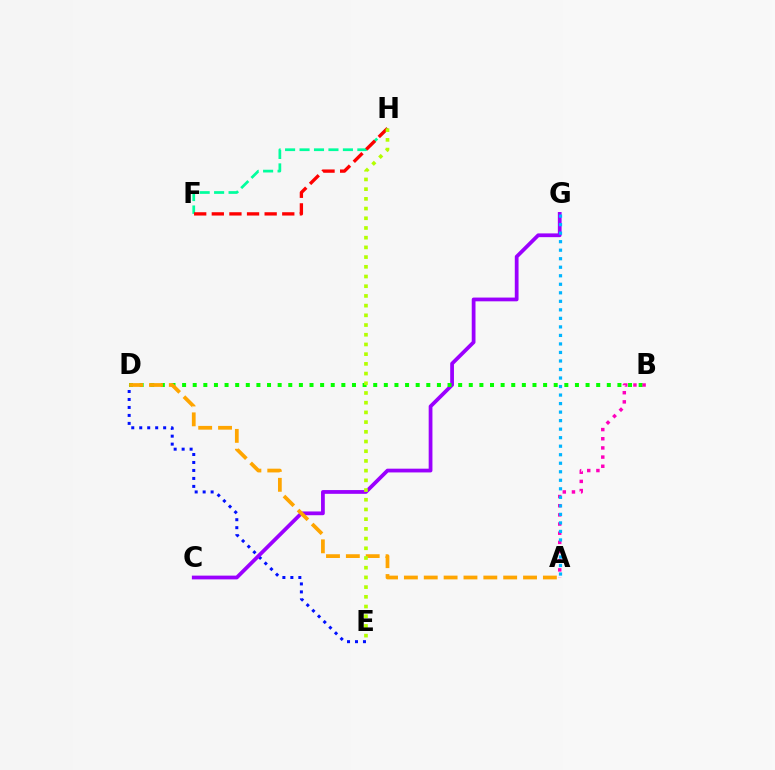{('D', 'E'): [{'color': '#0010ff', 'line_style': 'dotted', 'thickness': 2.17}], ('C', 'G'): [{'color': '#9b00ff', 'line_style': 'solid', 'thickness': 2.71}], ('B', 'D'): [{'color': '#08ff00', 'line_style': 'dotted', 'thickness': 2.88}], ('A', 'B'): [{'color': '#ff00bd', 'line_style': 'dotted', 'thickness': 2.49}], ('F', 'H'): [{'color': '#00ff9d', 'line_style': 'dashed', 'thickness': 1.96}, {'color': '#ff0000', 'line_style': 'dashed', 'thickness': 2.39}], ('A', 'D'): [{'color': '#ffa500', 'line_style': 'dashed', 'thickness': 2.7}], ('A', 'G'): [{'color': '#00b5ff', 'line_style': 'dotted', 'thickness': 2.32}], ('E', 'H'): [{'color': '#b3ff00', 'line_style': 'dotted', 'thickness': 2.64}]}